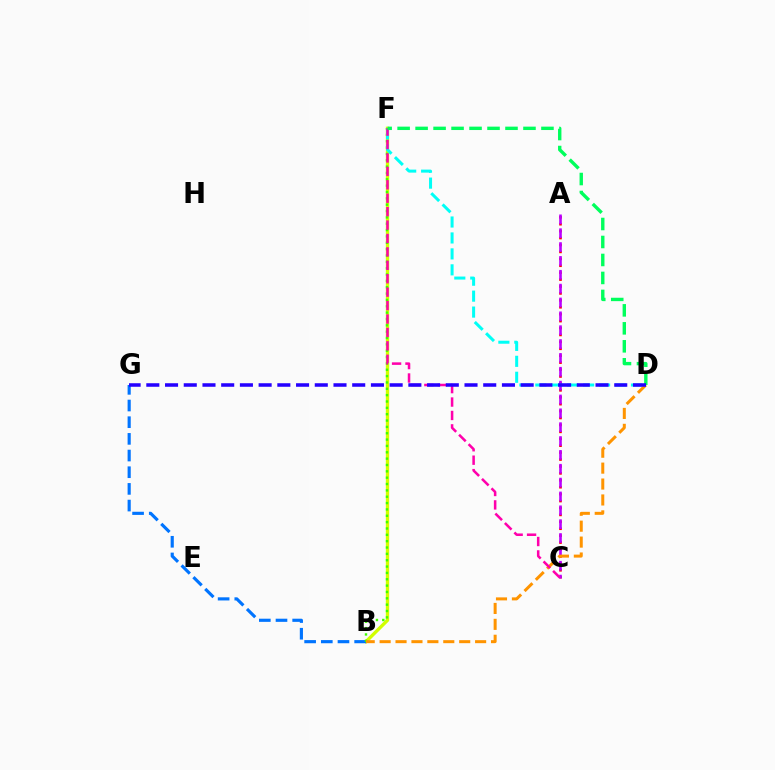{('A', 'C'): [{'color': '#ff0000', 'line_style': 'dotted', 'thickness': 1.88}, {'color': '#b900ff', 'line_style': 'dashed', 'thickness': 1.88}], ('B', 'F'): [{'color': '#d1ff00', 'line_style': 'solid', 'thickness': 2.41}, {'color': '#3dff00', 'line_style': 'dotted', 'thickness': 1.72}], ('B', 'G'): [{'color': '#0074ff', 'line_style': 'dashed', 'thickness': 2.27}], ('B', 'D'): [{'color': '#ff9400', 'line_style': 'dashed', 'thickness': 2.16}], ('D', 'F'): [{'color': '#00fff6', 'line_style': 'dashed', 'thickness': 2.17}, {'color': '#00ff5c', 'line_style': 'dashed', 'thickness': 2.44}], ('C', 'F'): [{'color': '#ff00ac', 'line_style': 'dashed', 'thickness': 1.82}], ('D', 'G'): [{'color': '#2500ff', 'line_style': 'dashed', 'thickness': 2.54}]}